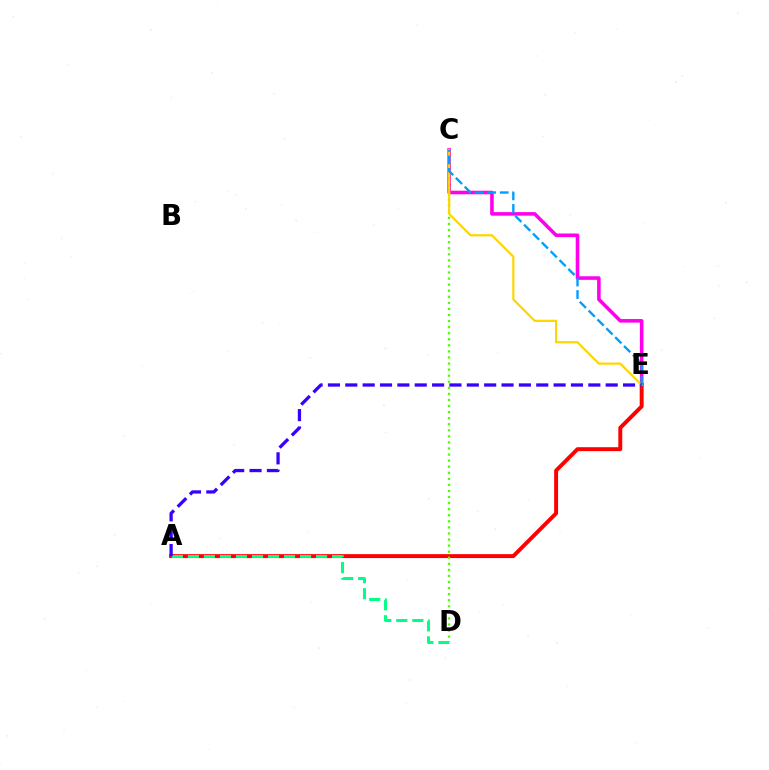{('C', 'E'): [{'color': '#ff00ed', 'line_style': 'solid', 'thickness': 2.57}, {'color': '#ffd500', 'line_style': 'solid', 'thickness': 1.58}, {'color': '#009eff', 'line_style': 'dashed', 'thickness': 1.7}], ('A', 'E'): [{'color': '#ff0000', 'line_style': 'solid', 'thickness': 2.83}, {'color': '#3700ff', 'line_style': 'dashed', 'thickness': 2.36}], ('A', 'D'): [{'color': '#00ff86', 'line_style': 'dashed', 'thickness': 2.18}], ('C', 'D'): [{'color': '#4fff00', 'line_style': 'dotted', 'thickness': 1.65}]}